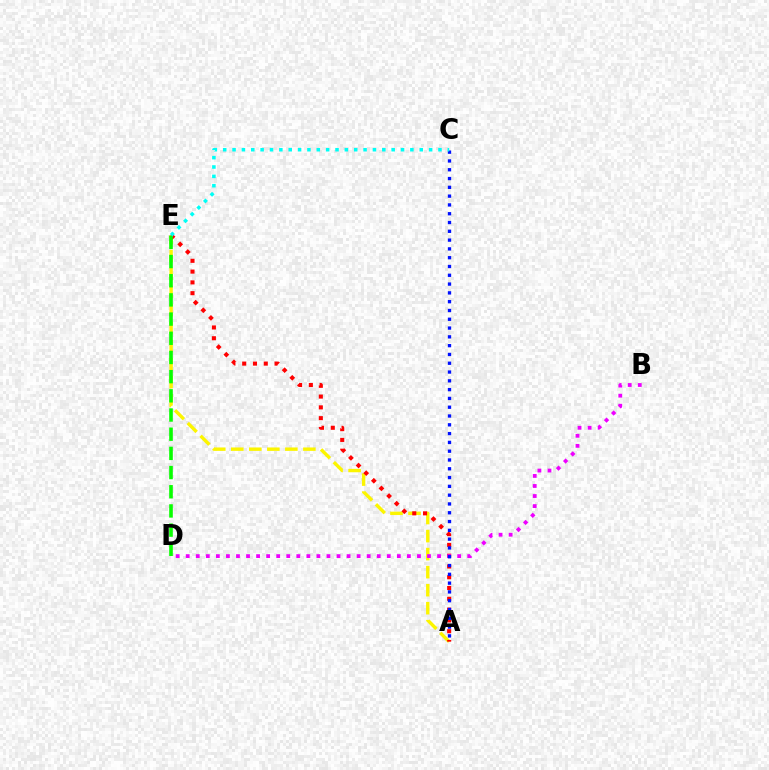{('A', 'E'): [{'color': '#fcf500', 'line_style': 'dashed', 'thickness': 2.45}, {'color': '#ff0000', 'line_style': 'dotted', 'thickness': 2.93}], ('B', 'D'): [{'color': '#ee00ff', 'line_style': 'dotted', 'thickness': 2.73}], ('A', 'C'): [{'color': '#0010ff', 'line_style': 'dotted', 'thickness': 2.39}], ('D', 'E'): [{'color': '#08ff00', 'line_style': 'dashed', 'thickness': 2.61}], ('C', 'E'): [{'color': '#00fff6', 'line_style': 'dotted', 'thickness': 2.54}]}